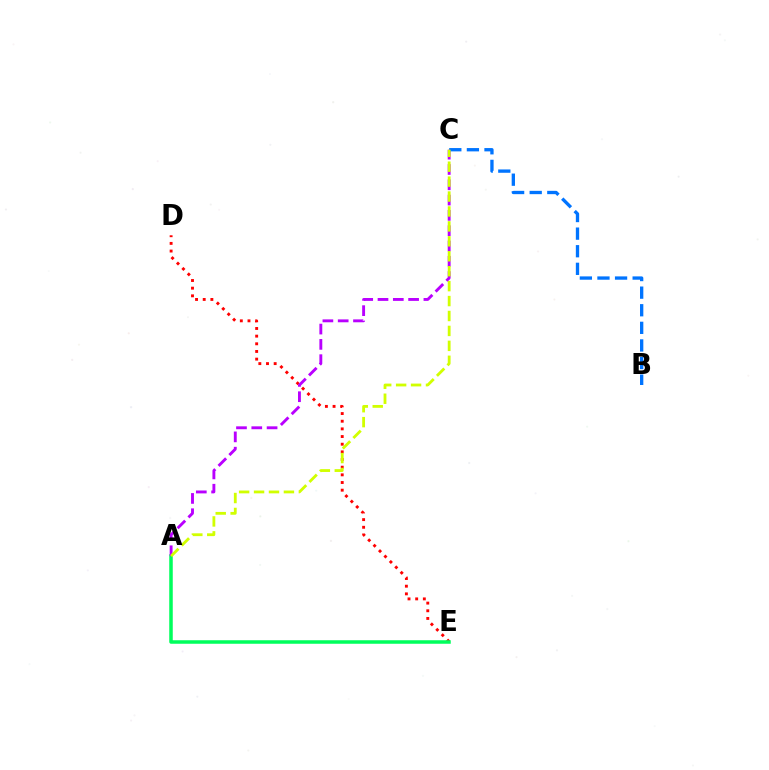{('D', 'E'): [{'color': '#ff0000', 'line_style': 'dotted', 'thickness': 2.08}], ('A', 'E'): [{'color': '#00ff5c', 'line_style': 'solid', 'thickness': 2.53}], ('A', 'C'): [{'color': '#b900ff', 'line_style': 'dashed', 'thickness': 2.08}, {'color': '#d1ff00', 'line_style': 'dashed', 'thickness': 2.03}], ('B', 'C'): [{'color': '#0074ff', 'line_style': 'dashed', 'thickness': 2.39}]}